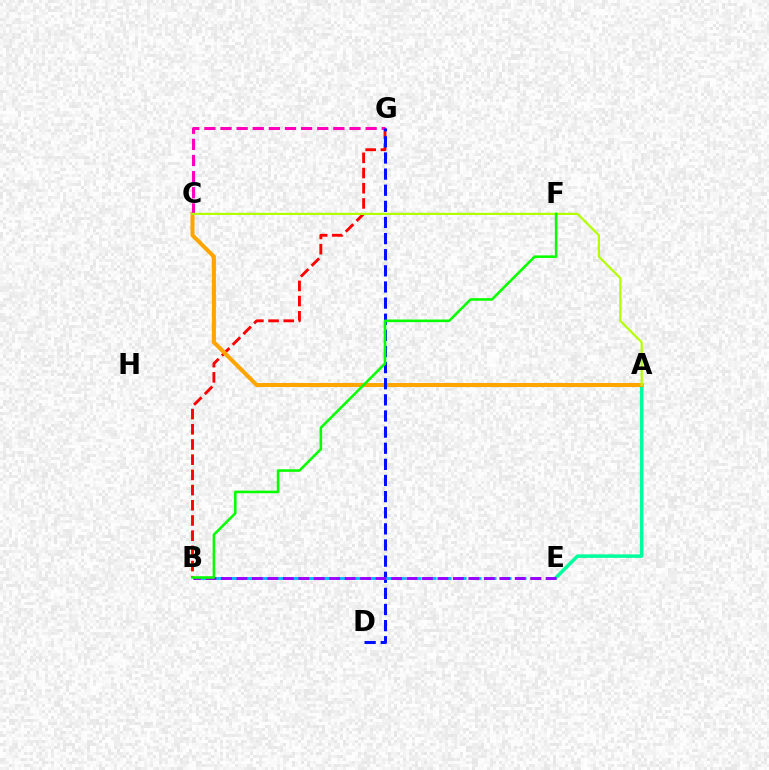{('A', 'E'): [{'color': '#00ff9d', 'line_style': 'solid', 'thickness': 2.53}], ('B', 'G'): [{'color': '#ff0000', 'line_style': 'dashed', 'thickness': 2.06}], ('A', 'C'): [{'color': '#ffa500', 'line_style': 'solid', 'thickness': 2.92}, {'color': '#b3ff00', 'line_style': 'solid', 'thickness': 1.57}], ('C', 'G'): [{'color': '#ff00bd', 'line_style': 'dashed', 'thickness': 2.19}], ('D', 'G'): [{'color': '#0010ff', 'line_style': 'dashed', 'thickness': 2.19}], ('B', 'E'): [{'color': '#00b5ff', 'line_style': 'dashed', 'thickness': 2.04}, {'color': '#9b00ff', 'line_style': 'dashed', 'thickness': 2.1}], ('B', 'F'): [{'color': '#08ff00', 'line_style': 'solid', 'thickness': 1.86}]}